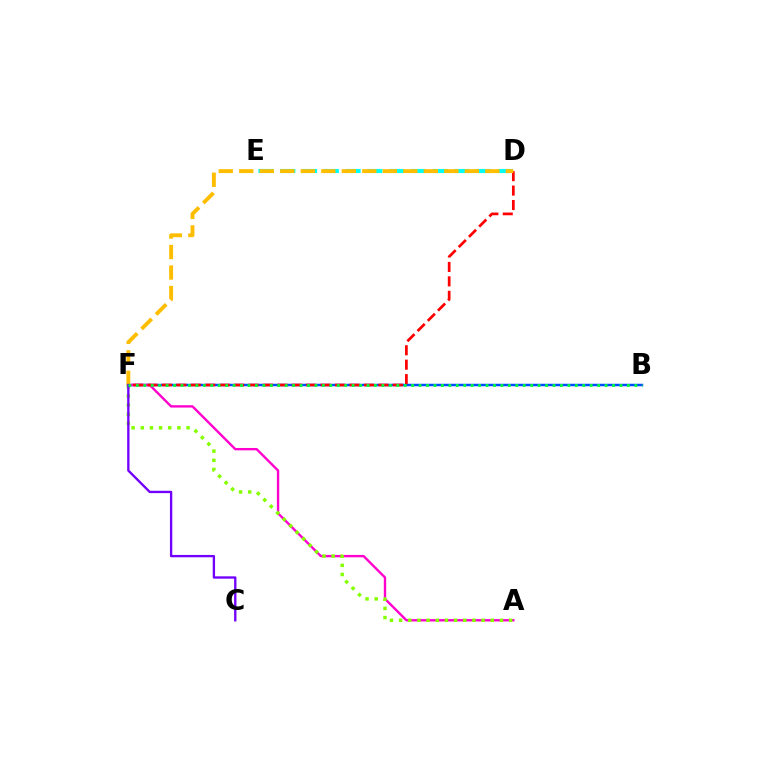{('B', 'F'): [{'color': '#004bff', 'line_style': 'solid', 'thickness': 1.78}, {'color': '#00ff39', 'line_style': 'dotted', 'thickness': 2.02}], ('D', 'E'): [{'color': '#00fff6', 'line_style': 'dashed', 'thickness': 2.96}], ('A', 'F'): [{'color': '#ff00cf', 'line_style': 'solid', 'thickness': 1.71}, {'color': '#84ff00', 'line_style': 'dotted', 'thickness': 2.49}], ('D', 'F'): [{'color': '#ff0000', 'line_style': 'dashed', 'thickness': 1.96}, {'color': '#ffbd00', 'line_style': 'dashed', 'thickness': 2.79}], ('C', 'F'): [{'color': '#7200ff', 'line_style': 'solid', 'thickness': 1.69}]}